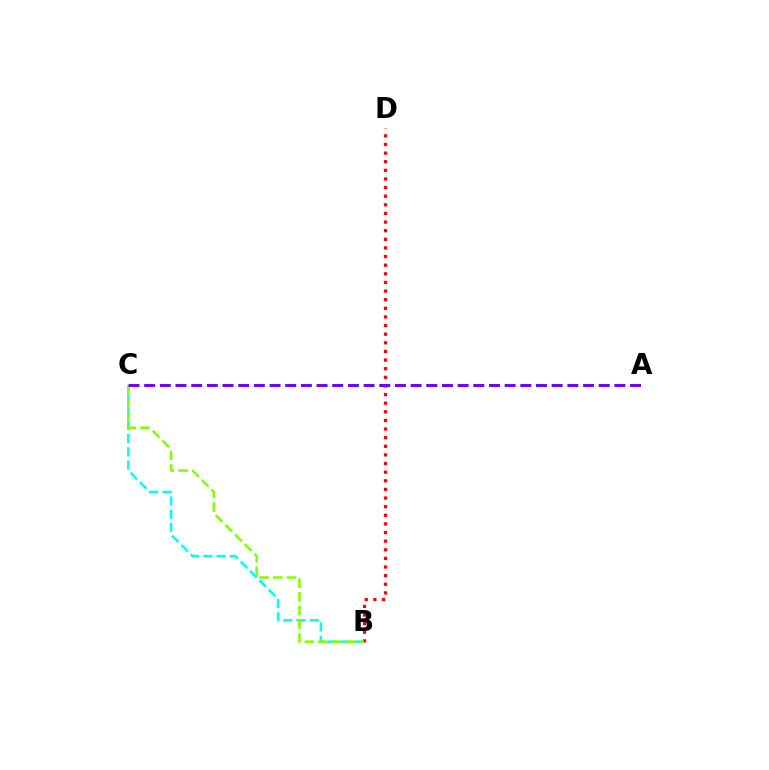{('B', 'C'): [{'color': '#00fff6', 'line_style': 'dashed', 'thickness': 1.8}, {'color': '#84ff00', 'line_style': 'dashed', 'thickness': 1.86}], ('B', 'D'): [{'color': '#ff0000', 'line_style': 'dotted', 'thickness': 2.34}], ('A', 'C'): [{'color': '#7200ff', 'line_style': 'dashed', 'thickness': 2.13}]}